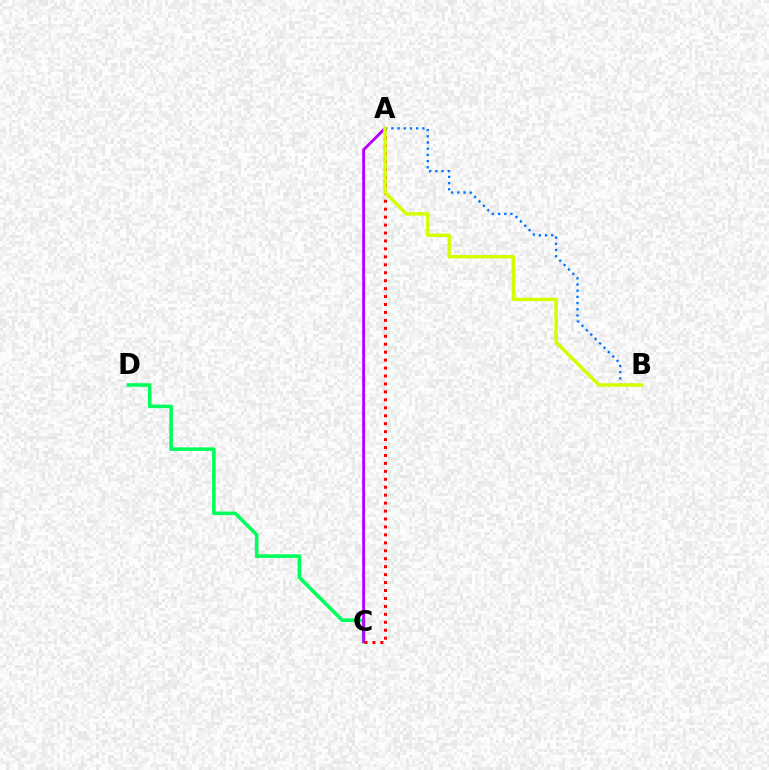{('C', 'D'): [{'color': '#00ff5c', 'line_style': 'solid', 'thickness': 2.58}], ('A', 'C'): [{'color': '#b900ff', 'line_style': 'solid', 'thickness': 2.06}, {'color': '#ff0000', 'line_style': 'dotted', 'thickness': 2.16}], ('A', 'B'): [{'color': '#0074ff', 'line_style': 'dotted', 'thickness': 1.68}, {'color': '#d1ff00', 'line_style': 'solid', 'thickness': 2.48}]}